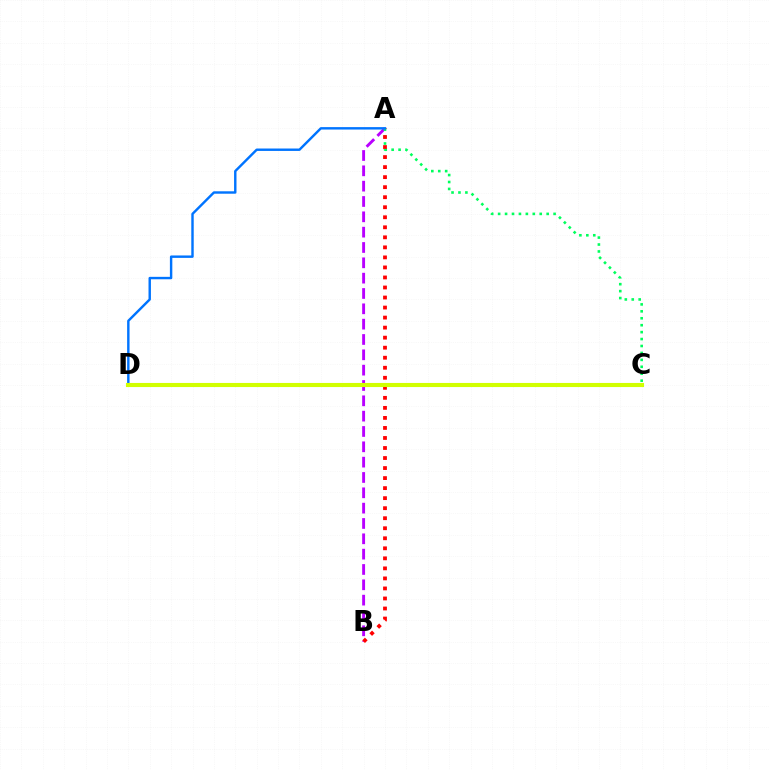{('A', 'B'): [{'color': '#b900ff', 'line_style': 'dashed', 'thickness': 2.08}, {'color': '#ff0000', 'line_style': 'dotted', 'thickness': 2.73}], ('A', 'C'): [{'color': '#00ff5c', 'line_style': 'dotted', 'thickness': 1.88}], ('A', 'D'): [{'color': '#0074ff', 'line_style': 'solid', 'thickness': 1.74}], ('C', 'D'): [{'color': '#d1ff00', 'line_style': 'solid', 'thickness': 2.95}]}